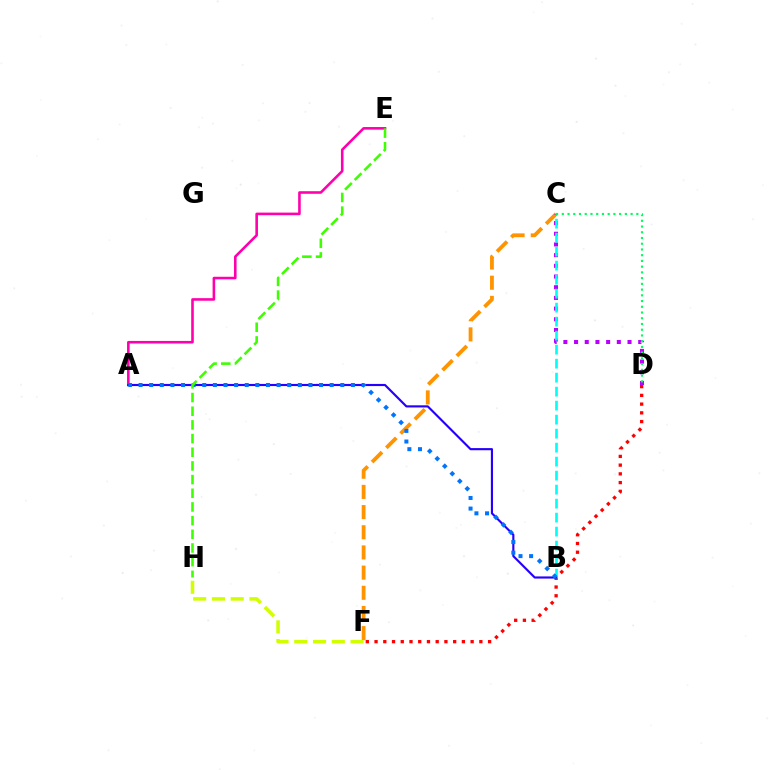{('C', 'F'): [{'color': '#ff9400', 'line_style': 'dashed', 'thickness': 2.74}], ('A', 'E'): [{'color': '#ff00ac', 'line_style': 'solid', 'thickness': 1.86}], ('C', 'D'): [{'color': '#b900ff', 'line_style': 'dotted', 'thickness': 2.91}, {'color': '#00ff5c', 'line_style': 'dotted', 'thickness': 1.56}], ('D', 'F'): [{'color': '#ff0000', 'line_style': 'dotted', 'thickness': 2.37}], ('F', 'H'): [{'color': '#d1ff00', 'line_style': 'dashed', 'thickness': 2.55}], ('B', 'C'): [{'color': '#00fff6', 'line_style': 'dashed', 'thickness': 1.9}], ('A', 'B'): [{'color': '#2500ff', 'line_style': 'solid', 'thickness': 1.55}, {'color': '#0074ff', 'line_style': 'dotted', 'thickness': 2.88}], ('E', 'H'): [{'color': '#3dff00', 'line_style': 'dashed', 'thickness': 1.86}]}